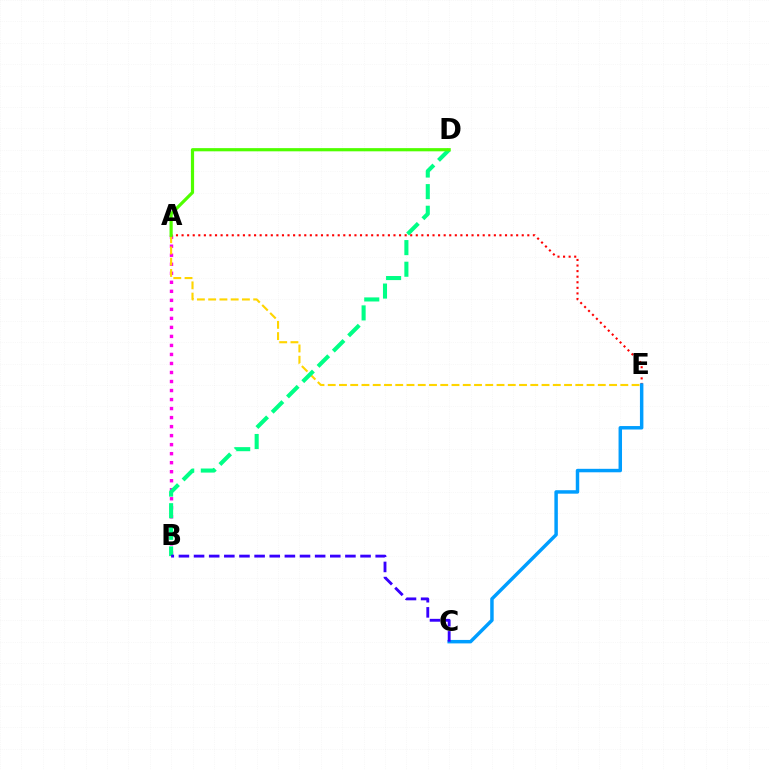{('A', 'B'): [{'color': '#ff00ed', 'line_style': 'dotted', 'thickness': 2.45}], ('A', 'E'): [{'color': '#ffd500', 'line_style': 'dashed', 'thickness': 1.53}, {'color': '#ff0000', 'line_style': 'dotted', 'thickness': 1.52}], ('B', 'D'): [{'color': '#00ff86', 'line_style': 'dashed', 'thickness': 2.94}], ('A', 'D'): [{'color': '#4fff00', 'line_style': 'solid', 'thickness': 2.29}], ('C', 'E'): [{'color': '#009eff', 'line_style': 'solid', 'thickness': 2.49}], ('B', 'C'): [{'color': '#3700ff', 'line_style': 'dashed', 'thickness': 2.06}]}